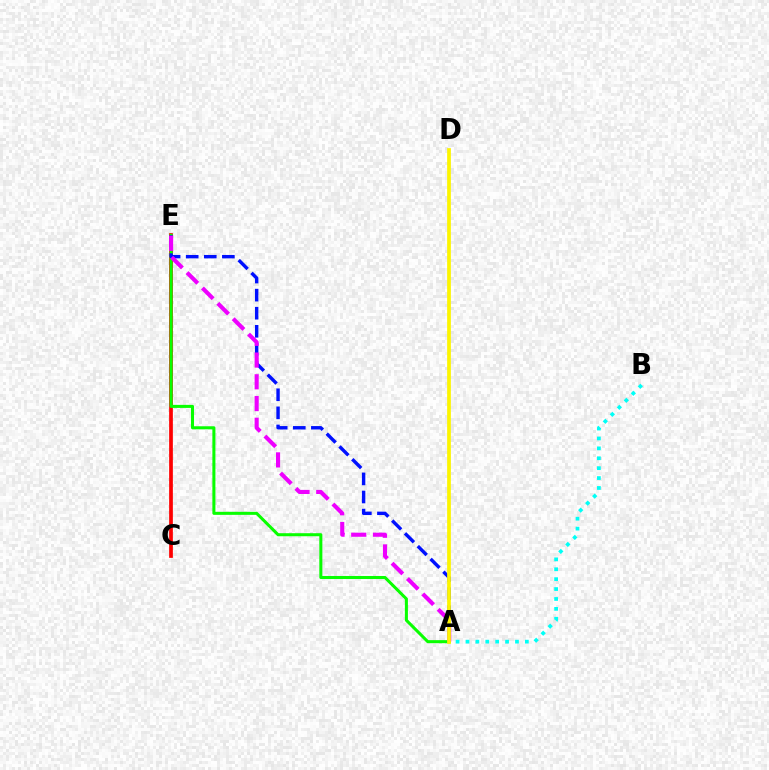{('C', 'E'): [{'color': '#ff0000', 'line_style': 'solid', 'thickness': 2.68}], ('A', 'E'): [{'color': '#08ff00', 'line_style': 'solid', 'thickness': 2.19}, {'color': '#0010ff', 'line_style': 'dashed', 'thickness': 2.46}, {'color': '#ee00ff', 'line_style': 'dashed', 'thickness': 2.95}], ('A', 'B'): [{'color': '#00fff6', 'line_style': 'dotted', 'thickness': 2.69}], ('A', 'D'): [{'color': '#fcf500', 'line_style': 'solid', 'thickness': 2.68}]}